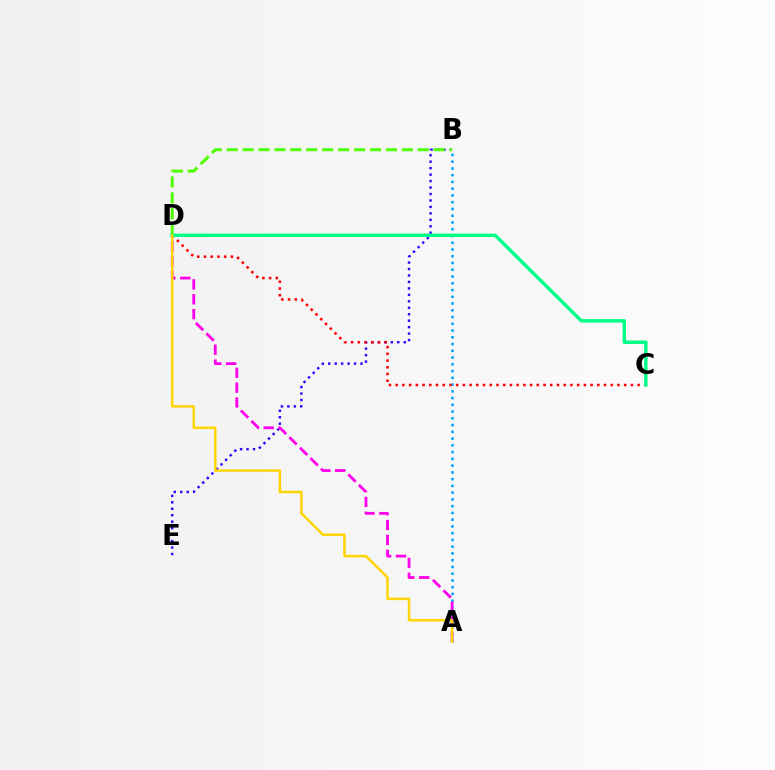{('B', 'E'): [{'color': '#3700ff', 'line_style': 'dotted', 'thickness': 1.75}], ('A', 'B'): [{'color': '#009eff', 'line_style': 'dotted', 'thickness': 1.84}], ('A', 'D'): [{'color': '#ff00ed', 'line_style': 'dashed', 'thickness': 2.02}, {'color': '#ffd500', 'line_style': 'solid', 'thickness': 1.78}], ('C', 'D'): [{'color': '#ff0000', 'line_style': 'dotted', 'thickness': 1.83}, {'color': '#00ff86', 'line_style': 'solid', 'thickness': 2.49}], ('B', 'D'): [{'color': '#4fff00', 'line_style': 'dashed', 'thickness': 2.16}]}